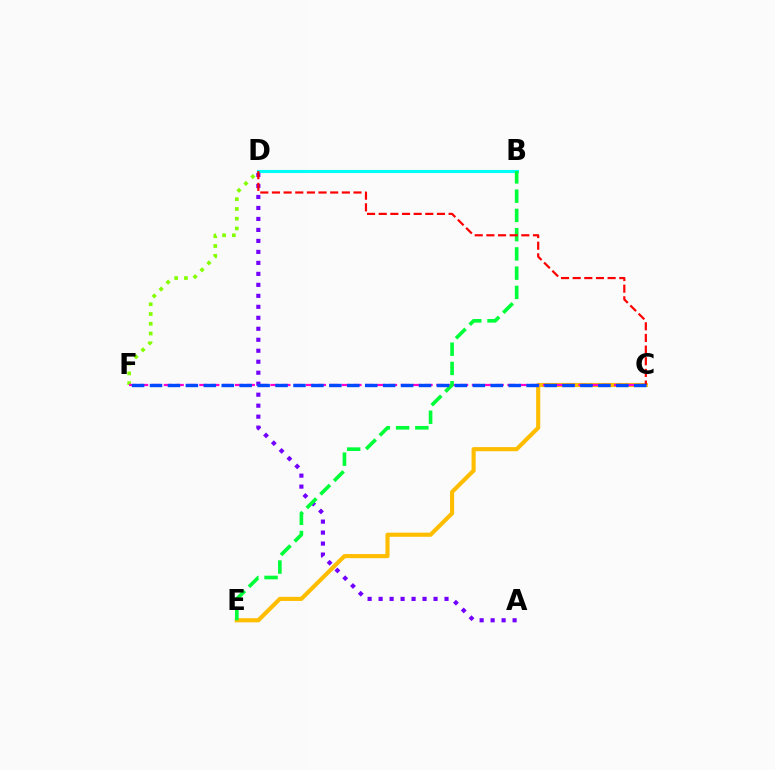{('D', 'F'): [{'color': '#84ff00', 'line_style': 'dotted', 'thickness': 2.65}], ('C', 'E'): [{'color': '#ffbd00', 'line_style': 'solid', 'thickness': 2.97}], ('B', 'D'): [{'color': '#00fff6', 'line_style': 'solid', 'thickness': 2.24}], ('A', 'D'): [{'color': '#7200ff', 'line_style': 'dotted', 'thickness': 2.98}], ('C', 'F'): [{'color': '#ff00cf', 'line_style': 'dashed', 'thickness': 1.61}, {'color': '#004bff', 'line_style': 'dashed', 'thickness': 2.44}], ('B', 'E'): [{'color': '#00ff39', 'line_style': 'dashed', 'thickness': 2.61}], ('C', 'D'): [{'color': '#ff0000', 'line_style': 'dashed', 'thickness': 1.58}]}